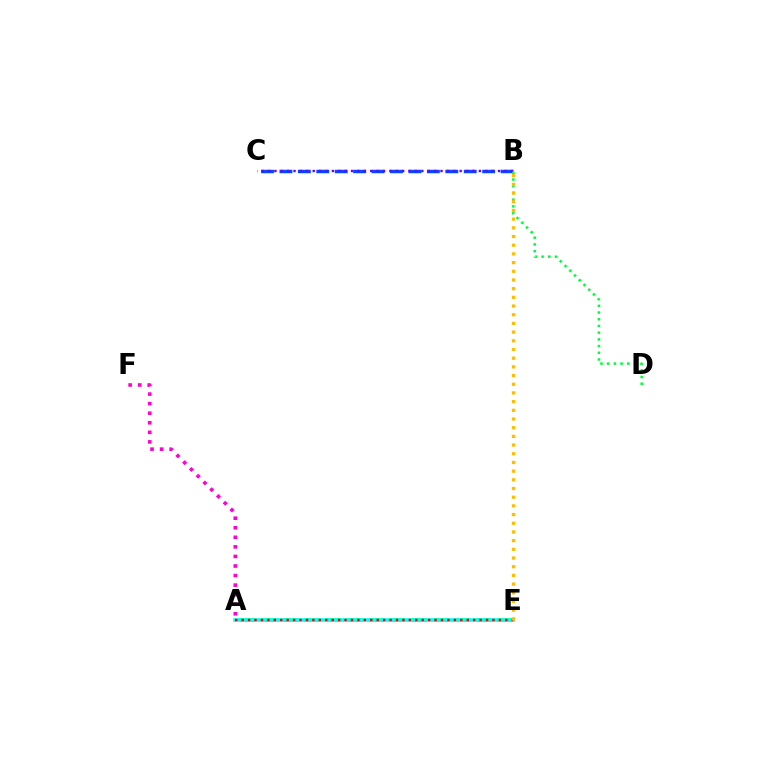{('B', 'C'): [{'color': '#004bff', 'line_style': 'dashed', 'thickness': 2.5}, {'color': '#7200ff', 'line_style': 'dotted', 'thickness': 1.74}], ('B', 'D'): [{'color': '#00ff39', 'line_style': 'dotted', 'thickness': 1.82}], ('A', 'E'): [{'color': '#84ff00', 'line_style': 'dashed', 'thickness': 2.92}, {'color': '#00fff6', 'line_style': 'solid', 'thickness': 2.59}, {'color': '#ff0000', 'line_style': 'dotted', 'thickness': 1.75}], ('A', 'F'): [{'color': '#ff00cf', 'line_style': 'dotted', 'thickness': 2.6}], ('B', 'E'): [{'color': '#ffbd00', 'line_style': 'dotted', 'thickness': 2.36}]}